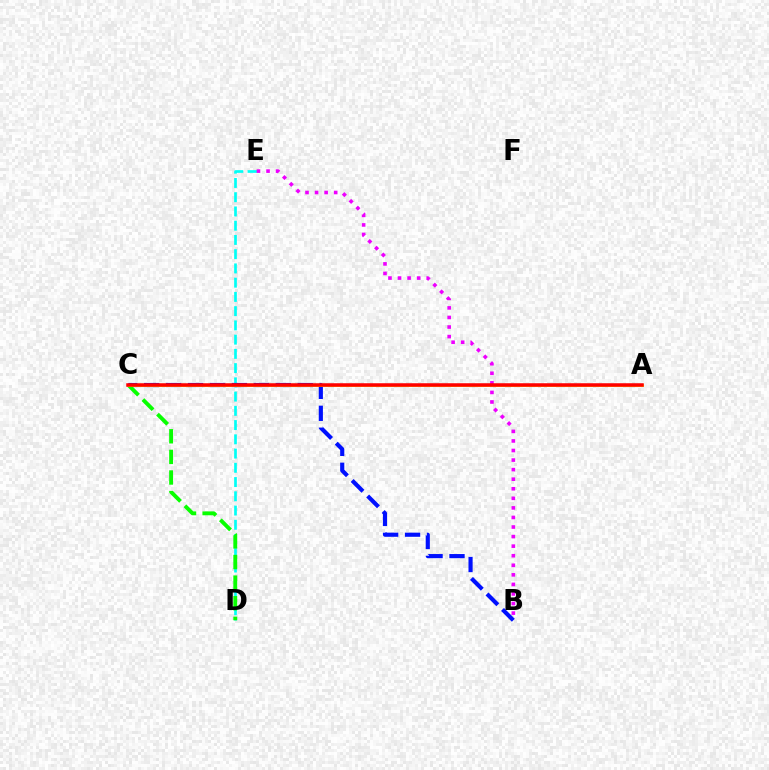{('D', 'E'): [{'color': '#00fff6', 'line_style': 'dashed', 'thickness': 1.93}], ('B', 'C'): [{'color': '#0010ff', 'line_style': 'dashed', 'thickness': 2.98}], ('C', 'D'): [{'color': '#08ff00', 'line_style': 'dashed', 'thickness': 2.8}], ('A', 'C'): [{'color': '#fcf500', 'line_style': 'solid', 'thickness': 2.08}, {'color': '#ff0000', 'line_style': 'solid', 'thickness': 2.54}], ('B', 'E'): [{'color': '#ee00ff', 'line_style': 'dotted', 'thickness': 2.6}]}